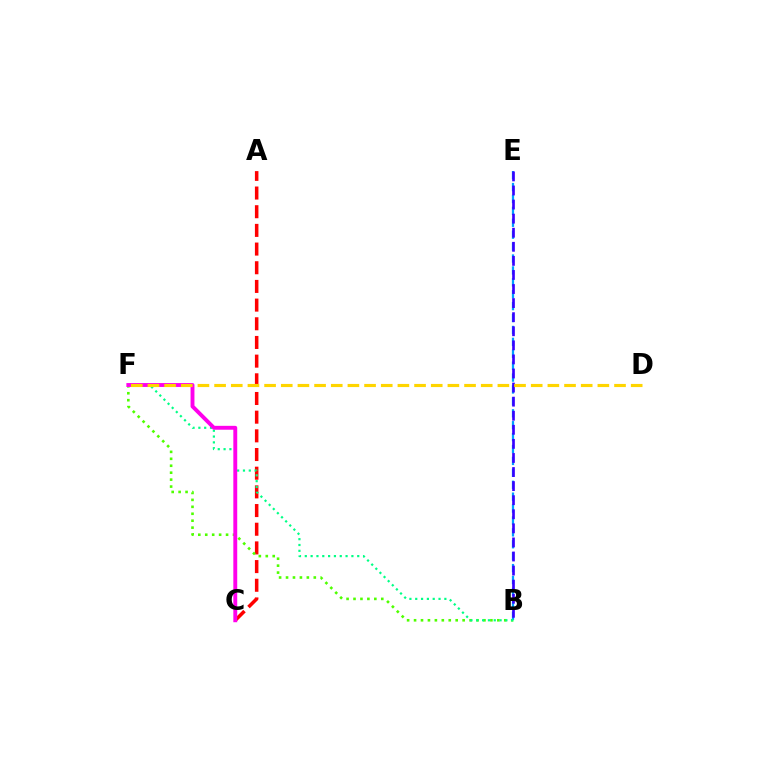{('A', 'C'): [{'color': '#ff0000', 'line_style': 'dashed', 'thickness': 2.54}], ('B', 'F'): [{'color': '#4fff00', 'line_style': 'dotted', 'thickness': 1.89}, {'color': '#00ff86', 'line_style': 'dotted', 'thickness': 1.58}], ('B', 'E'): [{'color': '#009eff', 'line_style': 'dashed', 'thickness': 1.62}, {'color': '#3700ff', 'line_style': 'dashed', 'thickness': 1.91}], ('C', 'F'): [{'color': '#ff00ed', 'line_style': 'solid', 'thickness': 2.8}], ('D', 'F'): [{'color': '#ffd500', 'line_style': 'dashed', 'thickness': 2.26}]}